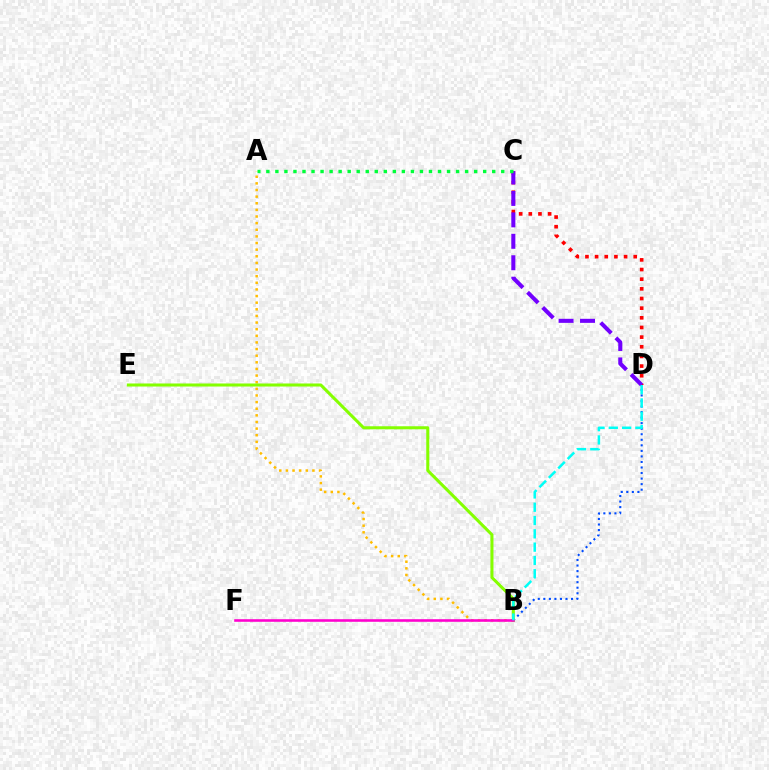{('C', 'D'): [{'color': '#ff0000', 'line_style': 'dotted', 'thickness': 2.62}, {'color': '#7200ff', 'line_style': 'dashed', 'thickness': 2.91}], ('B', 'D'): [{'color': '#004bff', 'line_style': 'dotted', 'thickness': 1.51}, {'color': '#00fff6', 'line_style': 'dashed', 'thickness': 1.81}], ('A', 'B'): [{'color': '#ffbd00', 'line_style': 'dotted', 'thickness': 1.8}], ('B', 'E'): [{'color': '#84ff00', 'line_style': 'solid', 'thickness': 2.19}], ('A', 'C'): [{'color': '#00ff39', 'line_style': 'dotted', 'thickness': 2.45}], ('B', 'F'): [{'color': '#ff00cf', 'line_style': 'solid', 'thickness': 1.86}]}